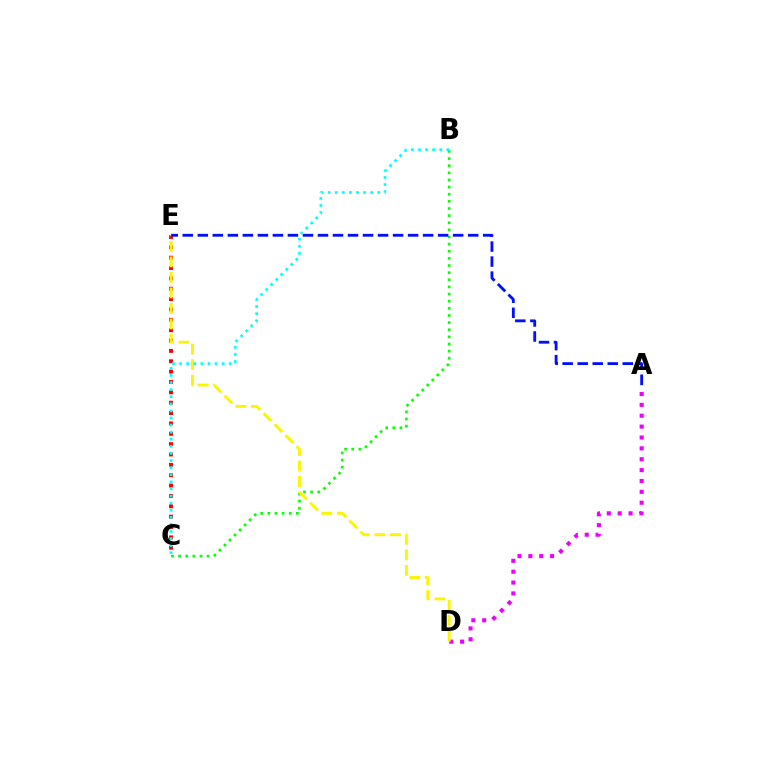{('C', 'E'): [{'color': '#ff0000', 'line_style': 'dotted', 'thickness': 2.81}], ('A', 'D'): [{'color': '#ee00ff', 'line_style': 'dotted', 'thickness': 2.95}], ('B', 'C'): [{'color': '#08ff00', 'line_style': 'dotted', 'thickness': 1.94}, {'color': '#00fff6', 'line_style': 'dotted', 'thickness': 1.93}], ('D', 'E'): [{'color': '#fcf500', 'line_style': 'dashed', 'thickness': 2.11}], ('A', 'E'): [{'color': '#0010ff', 'line_style': 'dashed', 'thickness': 2.04}]}